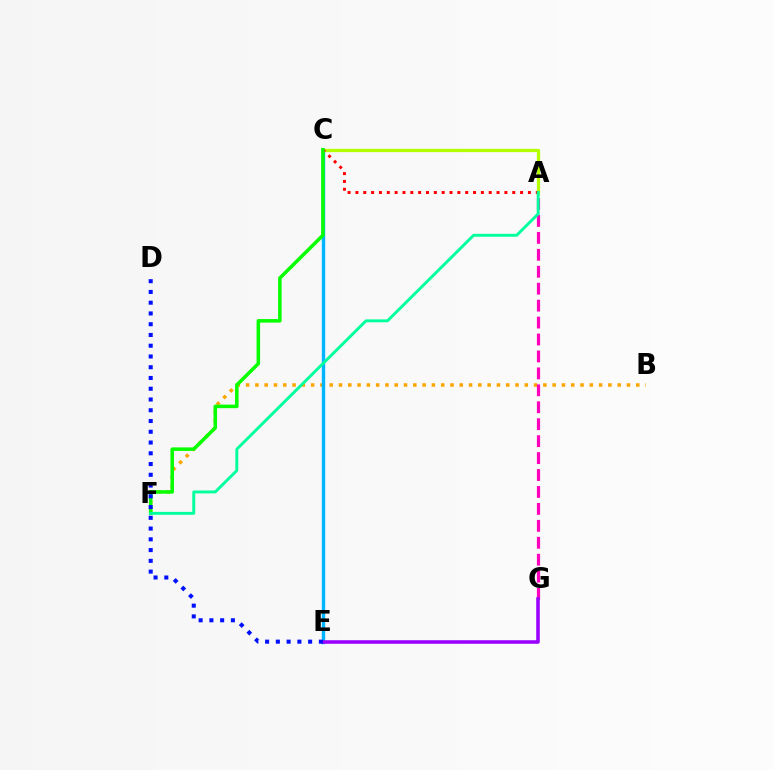{('B', 'F'): [{'color': '#ffa500', 'line_style': 'dotted', 'thickness': 2.52}], ('C', 'E'): [{'color': '#00b5ff', 'line_style': 'solid', 'thickness': 2.45}], ('A', 'C'): [{'color': '#b3ff00', 'line_style': 'solid', 'thickness': 2.35}, {'color': '#ff0000', 'line_style': 'dotted', 'thickness': 2.13}], ('A', 'G'): [{'color': '#ff00bd', 'line_style': 'dashed', 'thickness': 2.3}], ('C', 'F'): [{'color': '#08ff00', 'line_style': 'solid', 'thickness': 2.55}], ('E', 'G'): [{'color': '#9b00ff', 'line_style': 'solid', 'thickness': 2.56}], ('D', 'E'): [{'color': '#0010ff', 'line_style': 'dotted', 'thickness': 2.92}], ('A', 'F'): [{'color': '#00ff9d', 'line_style': 'solid', 'thickness': 2.1}]}